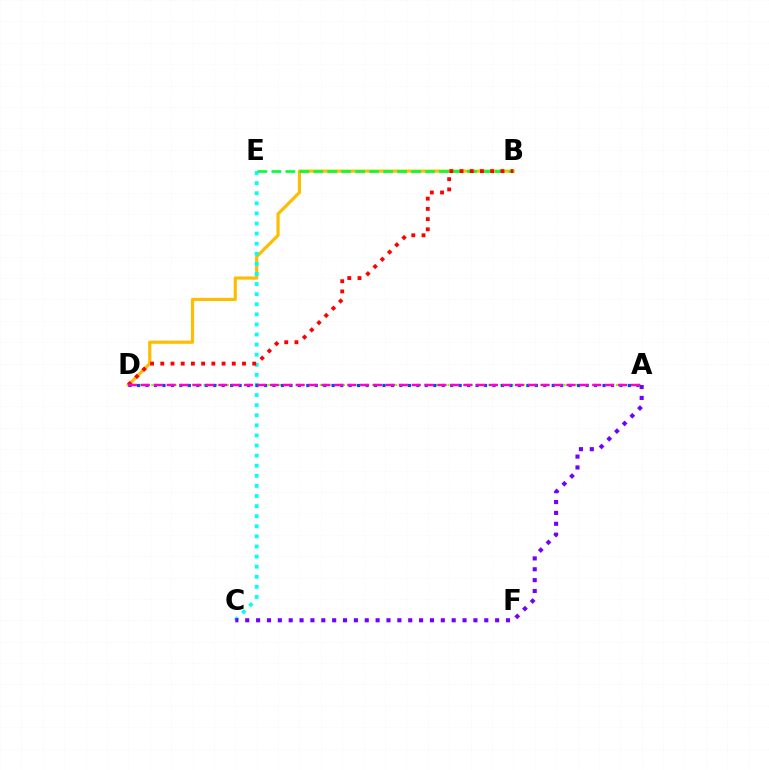{('B', 'D'): [{'color': '#ffbd00', 'line_style': 'solid', 'thickness': 2.28}, {'color': '#ff0000', 'line_style': 'dotted', 'thickness': 2.78}], ('C', 'E'): [{'color': '#00fff6', 'line_style': 'dotted', 'thickness': 2.74}], ('A', 'D'): [{'color': '#84ff00', 'line_style': 'dotted', 'thickness': 1.58}, {'color': '#004bff', 'line_style': 'dotted', 'thickness': 2.3}, {'color': '#ff00cf', 'line_style': 'dashed', 'thickness': 1.75}], ('B', 'E'): [{'color': '#00ff39', 'line_style': 'dashed', 'thickness': 1.9}], ('A', 'C'): [{'color': '#7200ff', 'line_style': 'dotted', 'thickness': 2.95}]}